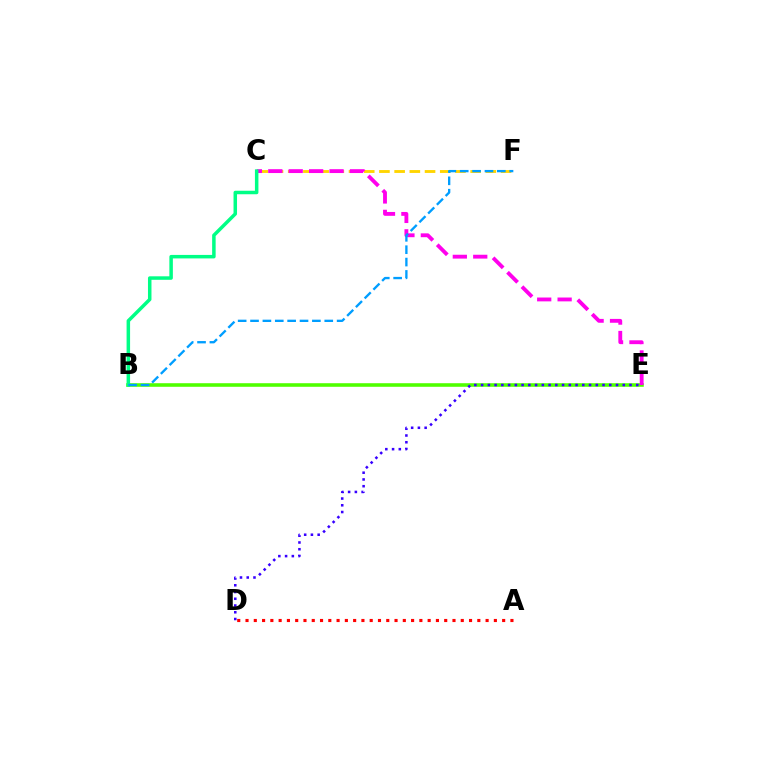{('B', 'E'): [{'color': '#4fff00', 'line_style': 'solid', 'thickness': 2.57}], ('C', 'F'): [{'color': '#ffd500', 'line_style': 'dashed', 'thickness': 2.07}], ('C', 'E'): [{'color': '#ff00ed', 'line_style': 'dashed', 'thickness': 2.77}], ('A', 'D'): [{'color': '#ff0000', 'line_style': 'dotted', 'thickness': 2.25}], ('B', 'C'): [{'color': '#00ff86', 'line_style': 'solid', 'thickness': 2.52}], ('B', 'F'): [{'color': '#009eff', 'line_style': 'dashed', 'thickness': 1.68}], ('D', 'E'): [{'color': '#3700ff', 'line_style': 'dotted', 'thickness': 1.83}]}